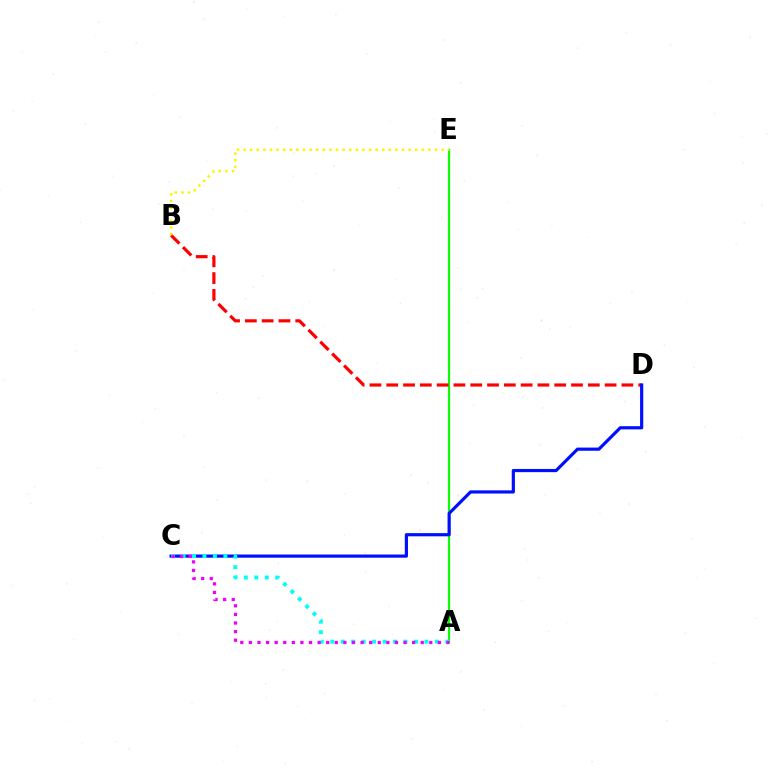{('A', 'E'): [{'color': '#08ff00', 'line_style': 'solid', 'thickness': 1.57}], ('B', 'D'): [{'color': '#ff0000', 'line_style': 'dashed', 'thickness': 2.28}], ('C', 'D'): [{'color': '#0010ff', 'line_style': 'solid', 'thickness': 2.29}], ('A', 'C'): [{'color': '#00fff6', 'line_style': 'dotted', 'thickness': 2.84}, {'color': '#ee00ff', 'line_style': 'dotted', 'thickness': 2.33}], ('B', 'E'): [{'color': '#fcf500', 'line_style': 'dotted', 'thickness': 1.79}]}